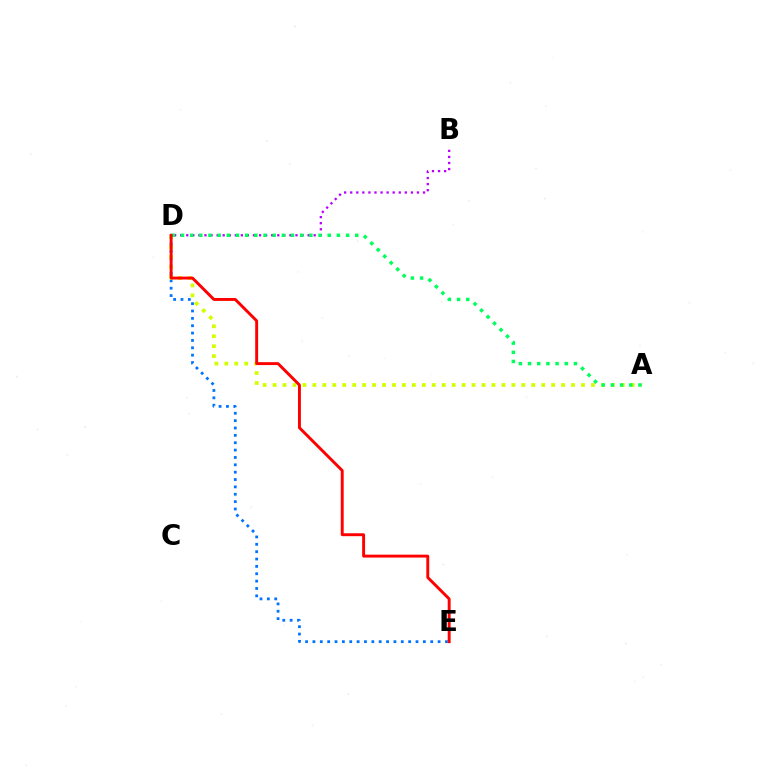{('D', 'E'): [{'color': '#0074ff', 'line_style': 'dotted', 'thickness': 2.0}, {'color': '#ff0000', 'line_style': 'solid', 'thickness': 2.1}], ('A', 'D'): [{'color': '#d1ff00', 'line_style': 'dotted', 'thickness': 2.7}, {'color': '#00ff5c', 'line_style': 'dotted', 'thickness': 2.49}], ('B', 'D'): [{'color': '#b900ff', 'line_style': 'dotted', 'thickness': 1.65}]}